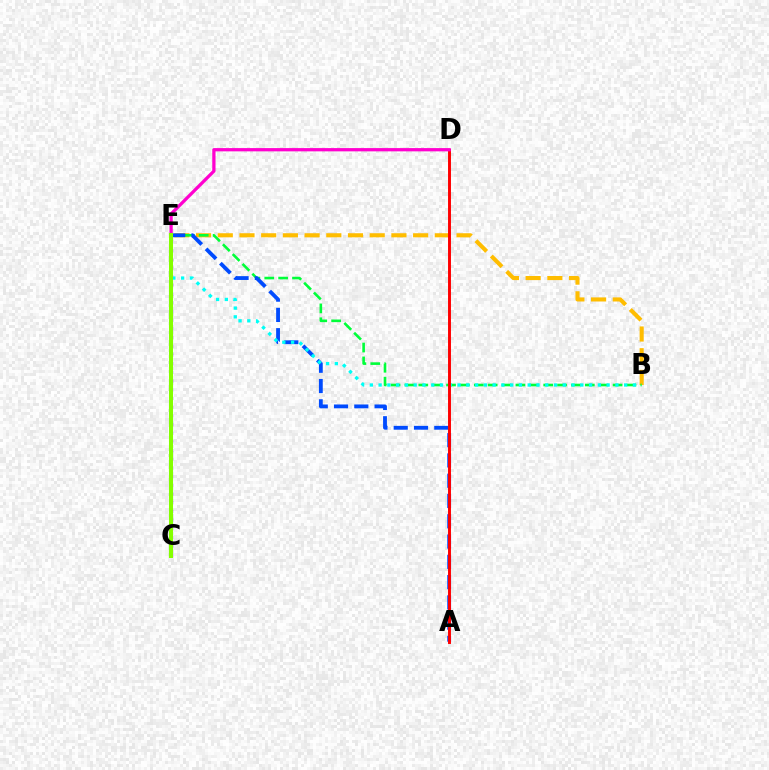{('B', 'E'): [{'color': '#ffbd00', 'line_style': 'dashed', 'thickness': 2.95}, {'color': '#00ff39', 'line_style': 'dashed', 'thickness': 1.89}, {'color': '#00fff6', 'line_style': 'dotted', 'thickness': 2.38}], ('A', 'E'): [{'color': '#004bff', 'line_style': 'dashed', 'thickness': 2.75}], ('C', 'E'): [{'color': '#7200ff', 'line_style': 'dotted', 'thickness': 2.36}, {'color': '#84ff00', 'line_style': 'solid', 'thickness': 2.91}], ('A', 'D'): [{'color': '#ff0000', 'line_style': 'solid', 'thickness': 2.11}], ('D', 'E'): [{'color': '#ff00cf', 'line_style': 'solid', 'thickness': 2.34}]}